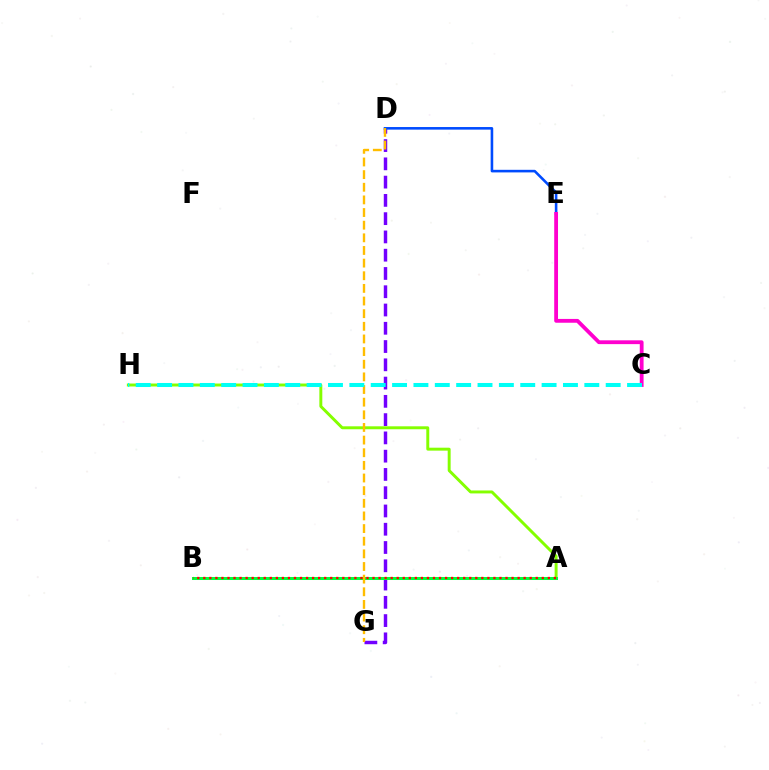{('D', 'G'): [{'color': '#7200ff', 'line_style': 'dashed', 'thickness': 2.48}, {'color': '#ffbd00', 'line_style': 'dashed', 'thickness': 1.72}], ('A', 'H'): [{'color': '#84ff00', 'line_style': 'solid', 'thickness': 2.12}], ('A', 'B'): [{'color': '#00ff39', 'line_style': 'solid', 'thickness': 2.16}, {'color': '#ff0000', 'line_style': 'dotted', 'thickness': 1.64}], ('D', 'E'): [{'color': '#004bff', 'line_style': 'solid', 'thickness': 1.86}], ('C', 'E'): [{'color': '#ff00cf', 'line_style': 'solid', 'thickness': 2.74}], ('C', 'H'): [{'color': '#00fff6', 'line_style': 'dashed', 'thickness': 2.9}]}